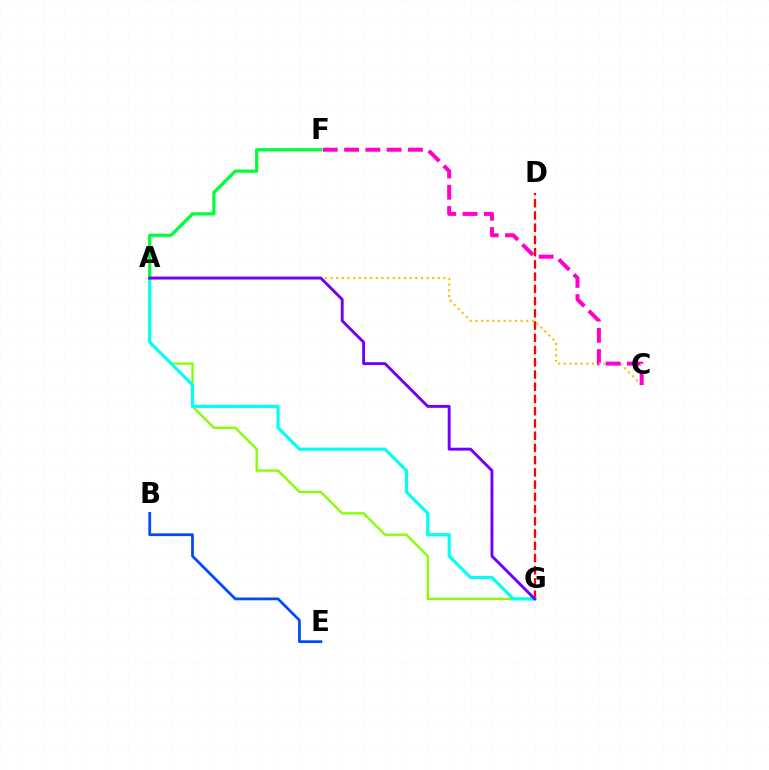{('B', 'E'): [{'color': '#004bff', 'line_style': 'solid', 'thickness': 1.99}], ('A', 'G'): [{'color': '#84ff00', 'line_style': 'solid', 'thickness': 1.68}, {'color': '#00fff6', 'line_style': 'solid', 'thickness': 2.28}, {'color': '#7200ff', 'line_style': 'solid', 'thickness': 2.1}], ('D', 'G'): [{'color': '#ff0000', 'line_style': 'dashed', 'thickness': 1.66}], ('A', 'C'): [{'color': '#ffbd00', 'line_style': 'dotted', 'thickness': 1.53}], ('A', 'F'): [{'color': '#00ff39', 'line_style': 'solid', 'thickness': 2.32}], ('C', 'F'): [{'color': '#ff00cf', 'line_style': 'dashed', 'thickness': 2.89}]}